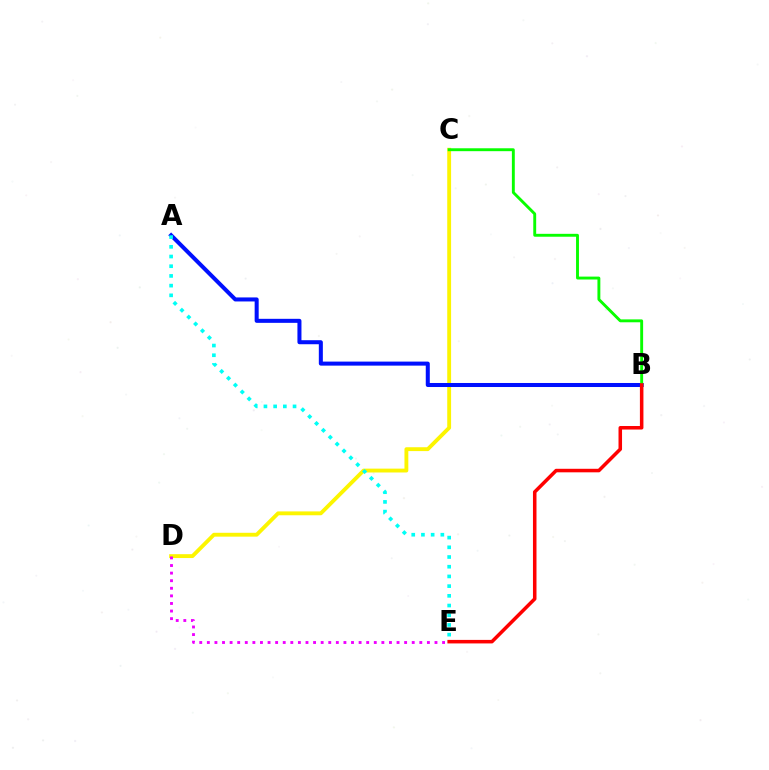{('C', 'D'): [{'color': '#fcf500', 'line_style': 'solid', 'thickness': 2.78}], ('A', 'B'): [{'color': '#0010ff', 'line_style': 'solid', 'thickness': 2.9}], ('D', 'E'): [{'color': '#ee00ff', 'line_style': 'dotted', 'thickness': 2.06}], ('A', 'E'): [{'color': '#00fff6', 'line_style': 'dotted', 'thickness': 2.64}], ('B', 'C'): [{'color': '#08ff00', 'line_style': 'solid', 'thickness': 2.09}], ('B', 'E'): [{'color': '#ff0000', 'line_style': 'solid', 'thickness': 2.54}]}